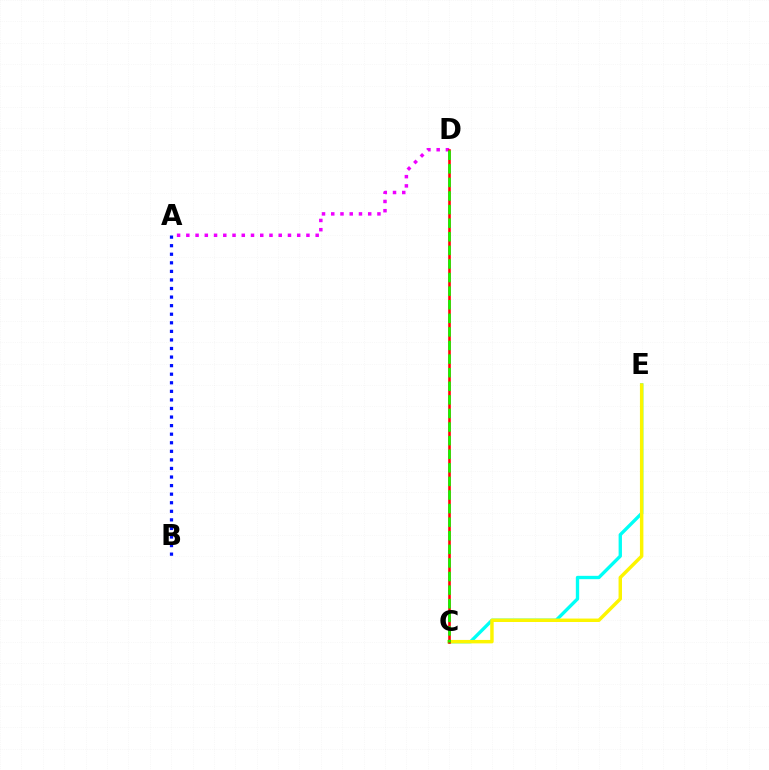{('C', 'E'): [{'color': '#00fff6', 'line_style': 'solid', 'thickness': 2.41}, {'color': '#fcf500', 'line_style': 'solid', 'thickness': 2.48}], ('A', 'B'): [{'color': '#0010ff', 'line_style': 'dotted', 'thickness': 2.33}], ('A', 'D'): [{'color': '#ee00ff', 'line_style': 'dotted', 'thickness': 2.51}], ('C', 'D'): [{'color': '#ff0000', 'line_style': 'solid', 'thickness': 1.86}, {'color': '#08ff00', 'line_style': 'dashed', 'thickness': 1.85}]}